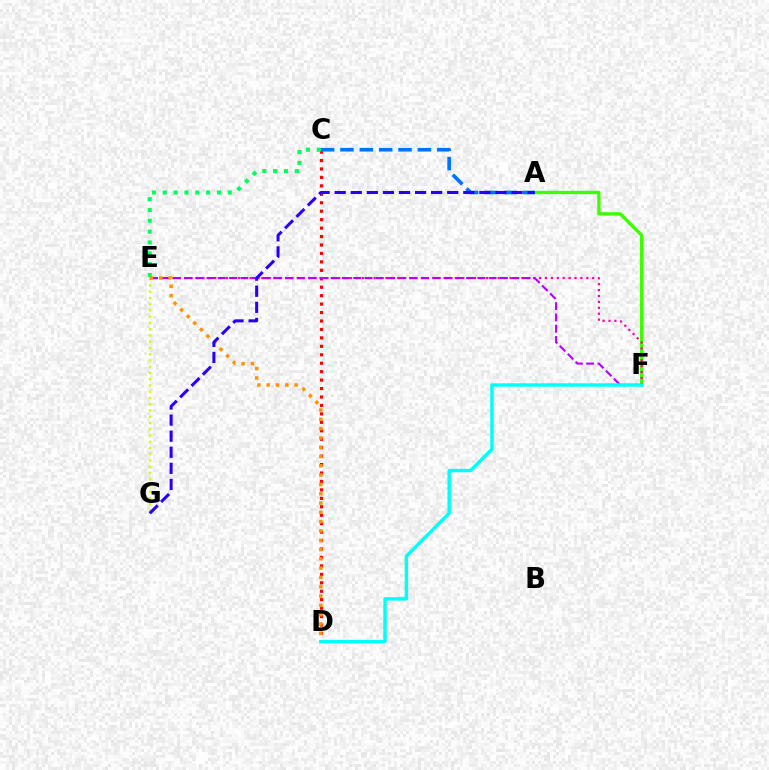{('C', 'D'): [{'color': '#ff0000', 'line_style': 'dotted', 'thickness': 2.29}], ('A', 'F'): [{'color': '#3dff00', 'line_style': 'solid', 'thickness': 2.41}], ('E', 'F'): [{'color': '#ff00ac', 'line_style': 'dotted', 'thickness': 1.6}, {'color': '#b900ff', 'line_style': 'dashed', 'thickness': 1.53}], ('C', 'E'): [{'color': '#00ff5c', 'line_style': 'dotted', 'thickness': 2.94}], ('E', 'G'): [{'color': '#d1ff00', 'line_style': 'dotted', 'thickness': 1.7}], ('D', 'E'): [{'color': '#ff9400', 'line_style': 'dotted', 'thickness': 2.53}], ('D', 'F'): [{'color': '#00fff6', 'line_style': 'solid', 'thickness': 2.47}], ('A', 'C'): [{'color': '#0074ff', 'line_style': 'dashed', 'thickness': 2.63}], ('A', 'G'): [{'color': '#2500ff', 'line_style': 'dashed', 'thickness': 2.18}]}